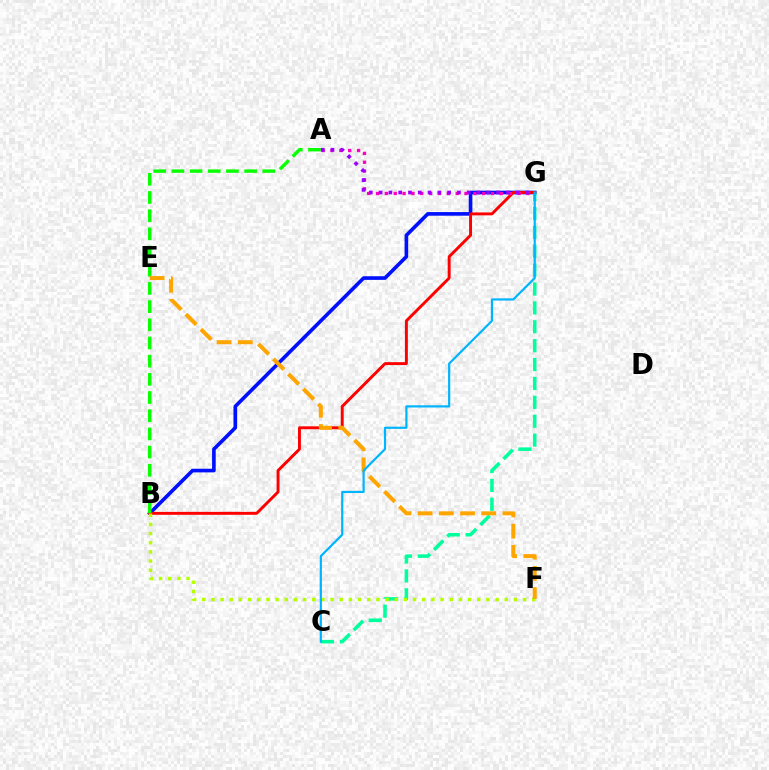{('B', 'G'): [{'color': '#0010ff', 'line_style': 'solid', 'thickness': 2.62}, {'color': '#ff0000', 'line_style': 'solid', 'thickness': 2.1}], ('C', 'G'): [{'color': '#00ff9d', 'line_style': 'dashed', 'thickness': 2.57}, {'color': '#00b5ff', 'line_style': 'solid', 'thickness': 1.58}], ('A', 'G'): [{'color': '#ff00bd', 'line_style': 'dotted', 'thickness': 2.4}, {'color': '#9b00ff', 'line_style': 'dotted', 'thickness': 2.66}], ('A', 'B'): [{'color': '#08ff00', 'line_style': 'dashed', 'thickness': 2.47}], ('B', 'F'): [{'color': '#b3ff00', 'line_style': 'dotted', 'thickness': 2.49}], ('E', 'F'): [{'color': '#ffa500', 'line_style': 'dashed', 'thickness': 2.88}]}